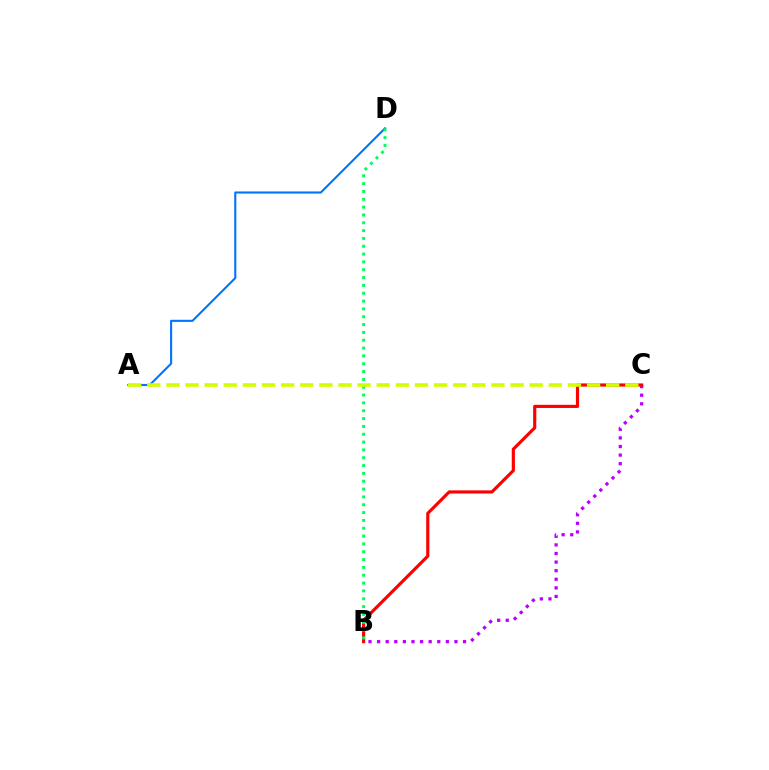{('A', 'D'): [{'color': '#0074ff', 'line_style': 'solid', 'thickness': 1.51}], ('B', 'C'): [{'color': '#b900ff', 'line_style': 'dotted', 'thickness': 2.33}, {'color': '#ff0000', 'line_style': 'solid', 'thickness': 2.28}], ('B', 'D'): [{'color': '#00ff5c', 'line_style': 'dotted', 'thickness': 2.13}], ('A', 'C'): [{'color': '#d1ff00', 'line_style': 'dashed', 'thickness': 2.6}]}